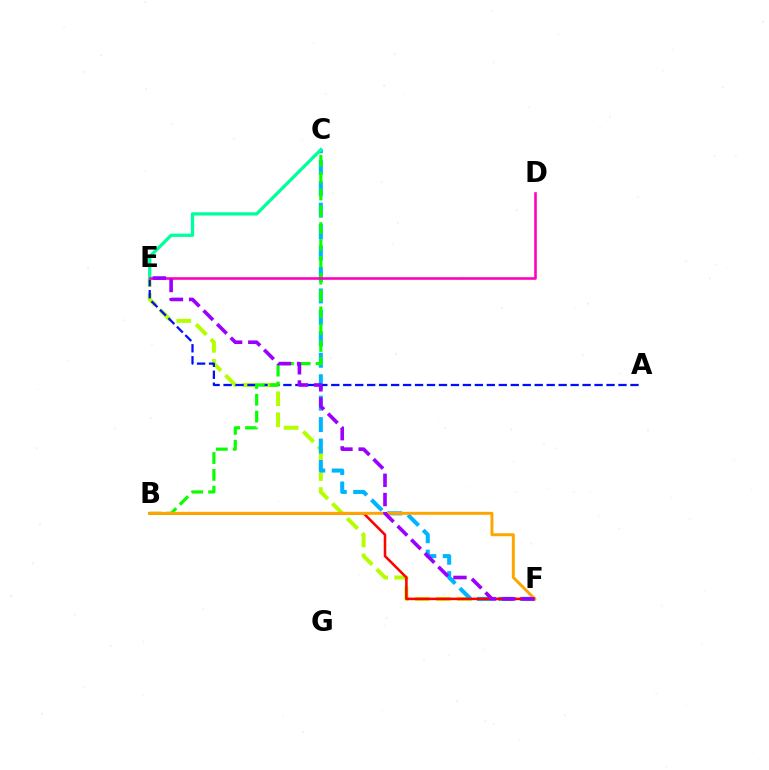{('E', 'F'): [{'color': '#b3ff00', 'line_style': 'dashed', 'thickness': 2.86}, {'color': '#9b00ff', 'line_style': 'dashed', 'thickness': 2.61}], ('C', 'F'): [{'color': '#00b5ff', 'line_style': 'dashed', 'thickness': 2.91}], ('A', 'E'): [{'color': '#0010ff', 'line_style': 'dashed', 'thickness': 1.63}], ('C', 'E'): [{'color': '#00ff9d', 'line_style': 'solid', 'thickness': 2.35}], ('B', 'F'): [{'color': '#ff0000', 'line_style': 'solid', 'thickness': 1.84}, {'color': '#ffa500', 'line_style': 'solid', 'thickness': 2.13}], ('B', 'C'): [{'color': '#08ff00', 'line_style': 'dashed', 'thickness': 2.29}], ('D', 'E'): [{'color': '#ff00bd', 'line_style': 'solid', 'thickness': 1.87}]}